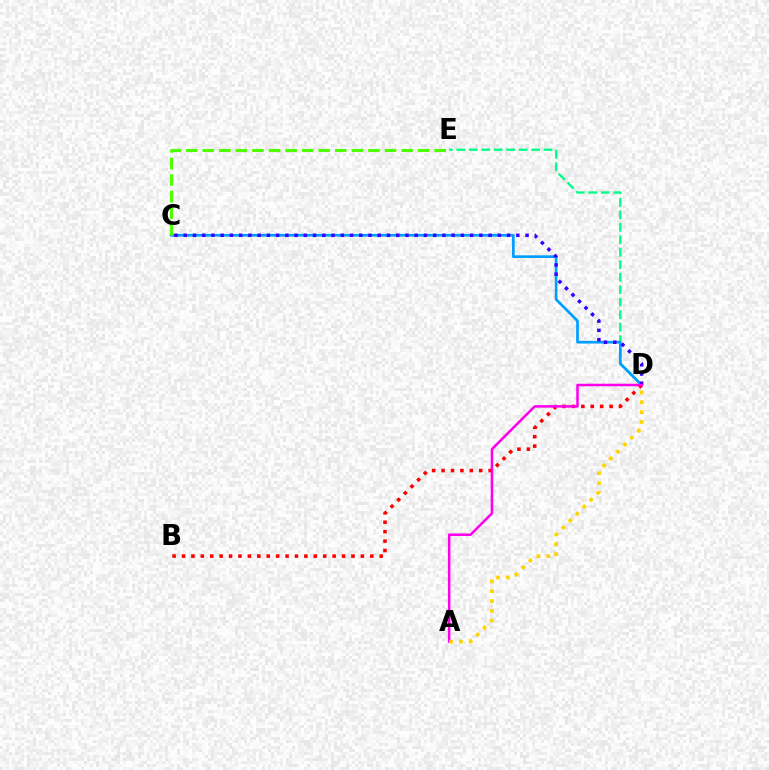{('D', 'E'): [{'color': '#00ff86', 'line_style': 'dashed', 'thickness': 1.69}], ('C', 'D'): [{'color': '#009eff', 'line_style': 'solid', 'thickness': 1.94}, {'color': '#3700ff', 'line_style': 'dotted', 'thickness': 2.51}], ('B', 'D'): [{'color': '#ff0000', 'line_style': 'dotted', 'thickness': 2.56}], ('C', 'E'): [{'color': '#4fff00', 'line_style': 'dashed', 'thickness': 2.25}], ('A', 'D'): [{'color': '#ff00ed', 'line_style': 'solid', 'thickness': 1.82}, {'color': '#ffd500', 'line_style': 'dotted', 'thickness': 2.68}]}